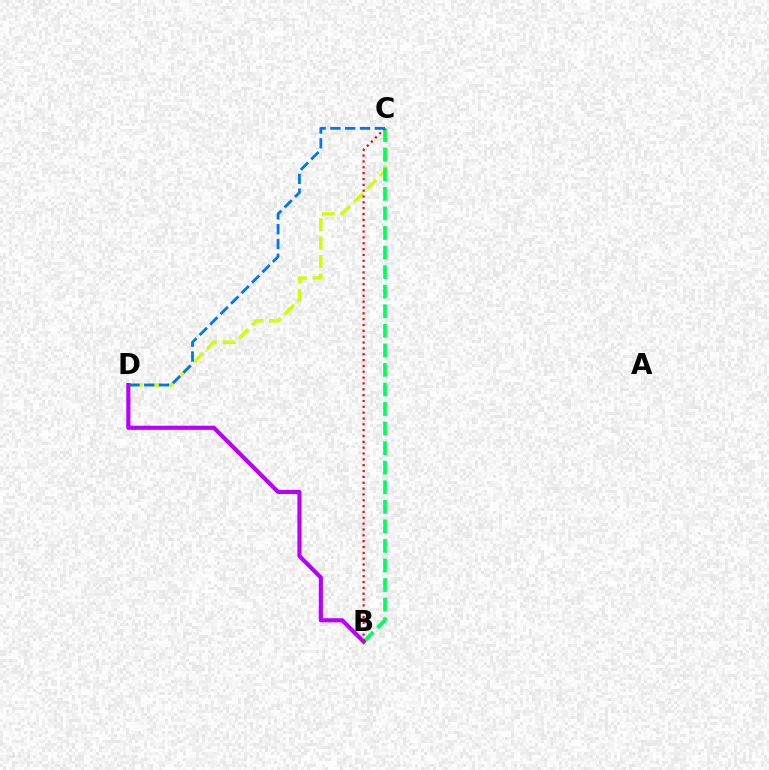{('C', 'D'): [{'color': '#d1ff00', 'line_style': 'dashed', 'thickness': 2.5}, {'color': '#0074ff', 'line_style': 'dashed', 'thickness': 2.01}], ('B', 'C'): [{'color': '#00ff5c', 'line_style': 'dashed', 'thickness': 2.66}, {'color': '#ff0000', 'line_style': 'dotted', 'thickness': 1.59}], ('B', 'D'): [{'color': '#b900ff', 'line_style': 'solid', 'thickness': 2.97}]}